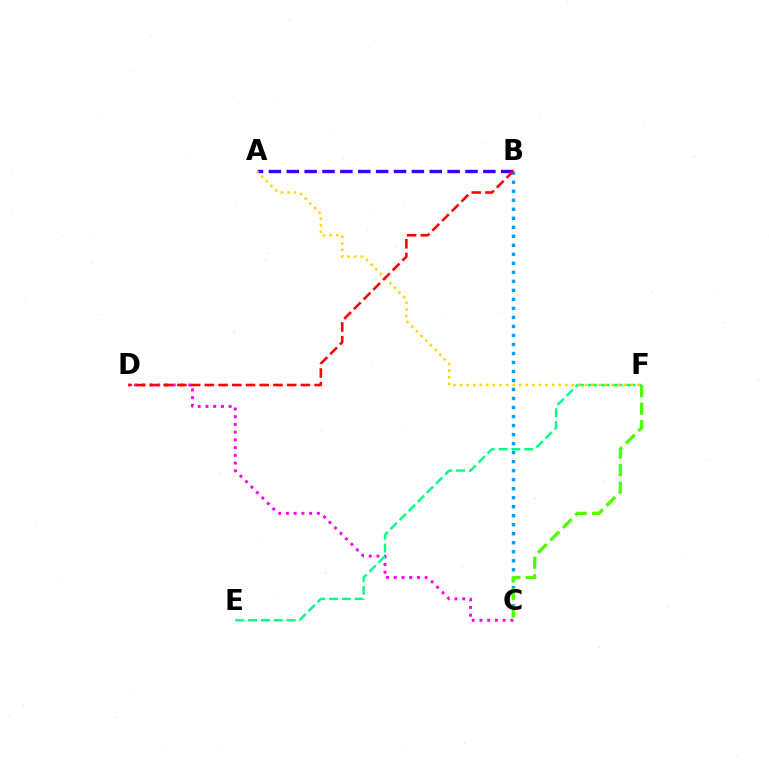{('A', 'B'): [{'color': '#3700ff', 'line_style': 'dashed', 'thickness': 2.43}], ('C', 'D'): [{'color': '#ff00ed', 'line_style': 'dotted', 'thickness': 2.1}], ('E', 'F'): [{'color': '#00ff86', 'line_style': 'dashed', 'thickness': 1.74}], ('A', 'F'): [{'color': '#ffd500', 'line_style': 'dotted', 'thickness': 1.79}], ('B', 'C'): [{'color': '#009eff', 'line_style': 'dotted', 'thickness': 2.45}], ('C', 'F'): [{'color': '#4fff00', 'line_style': 'dashed', 'thickness': 2.39}], ('B', 'D'): [{'color': '#ff0000', 'line_style': 'dashed', 'thickness': 1.86}]}